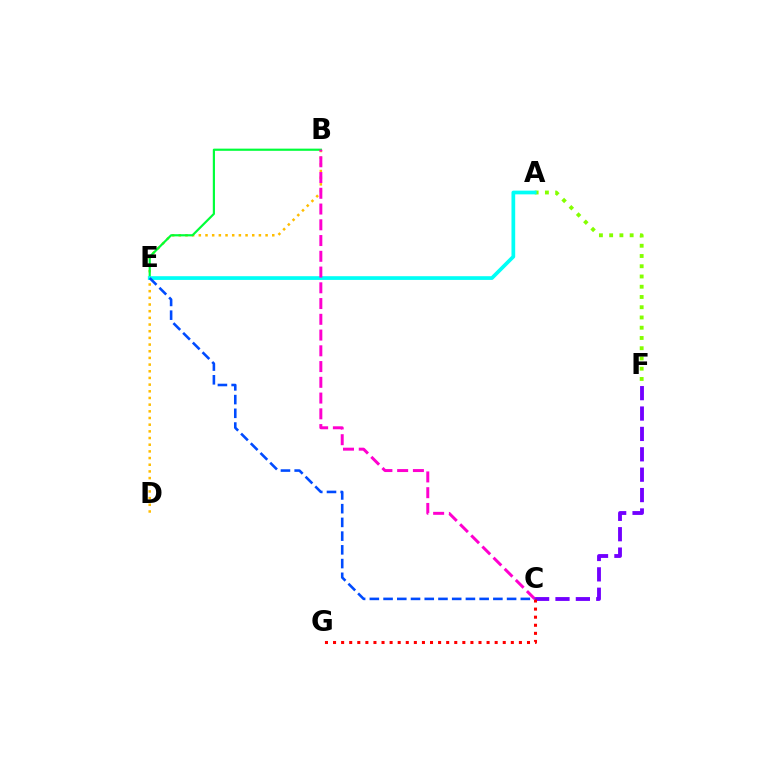{('B', 'D'): [{'color': '#ffbd00', 'line_style': 'dotted', 'thickness': 1.81}], ('C', 'F'): [{'color': '#7200ff', 'line_style': 'dashed', 'thickness': 2.77}], ('B', 'E'): [{'color': '#00ff39', 'line_style': 'solid', 'thickness': 1.57}], ('A', 'F'): [{'color': '#84ff00', 'line_style': 'dotted', 'thickness': 2.78}], ('A', 'E'): [{'color': '#00fff6', 'line_style': 'solid', 'thickness': 2.68}], ('B', 'C'): [{'color': '#ff00cf', 'line_style': 'dashed', 'thickness': 2.14}], ('C', 'G'): [{'color': '#ff0000', 'line_style': 'dotted', 'thickness': 2.2}], ('C', 'E'): [{'color': '#004bff', 'line_style': 'dashed', 'thickness': 1.86}]}